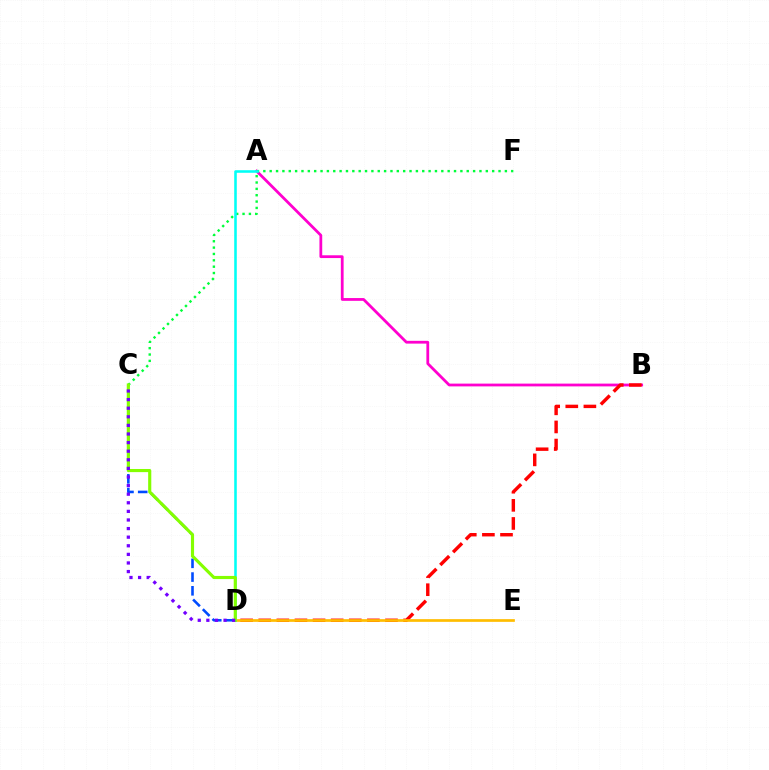{('A', 'B'): [{'color': '#ff00cf', 'line_style': 'solid', 'thickness': 2.0}], ('B', 'D'): [{'color': '#ff0000', 'line_style': 'dashed', 'thickness': 2.46}], ('D', 'E'): [{'color': '#ffbd00', 'line_style': 'solid', 'thickness': 1.94}], ('C', 'F'): [{'color': '#00ff39', 'line_style': 'dotted', 'thickness': 1.73}], ('A', 'D'): [{'color': '#00fff6', 'line_style': 'solid', 'thickness': 1.85}], ('C', 'D'): [{'color': '#004bff', 'line_style': 'dashed', 'thickness': 1.87}, {'color': '#84ff00', 'line_style': 'solid', 'thickness': 2.26}, {'color': '#7200ff', 'line_style': 'dotted', 'thickness': 2.34}]}